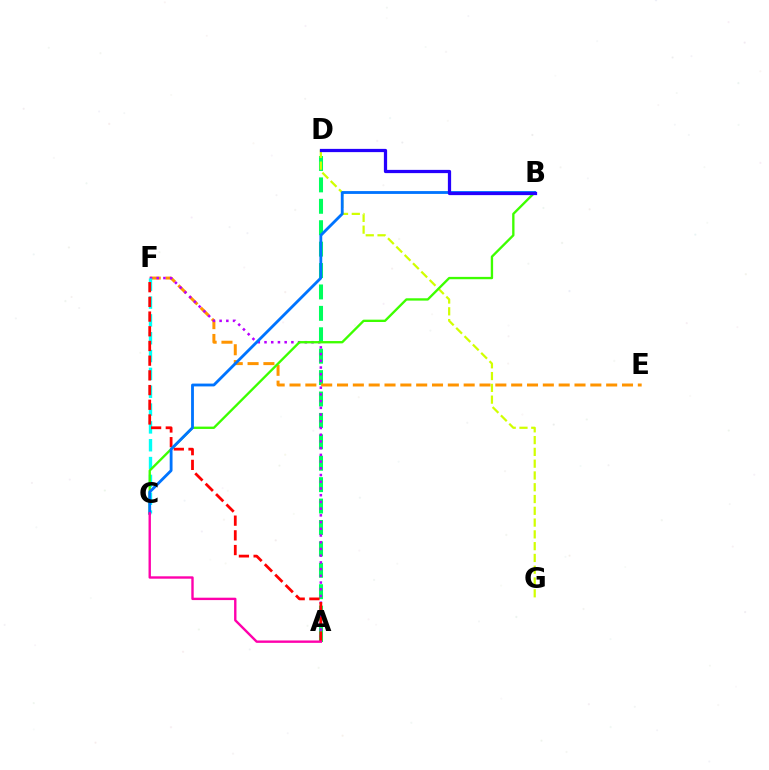{('A', 'D'): [{'color': '#00ff5c', 'line_style': 'dashed', 'thickness': 2.91}], ('E', 'F'): [{'color': '#ff9400', 'line_style': 'dashed', 'thickness': 2.15}], ('D', 'G'): [{'color': '#d1ff00', 'line_style': 'dashed', 'thickness': 1.6}], ('A', 'F'): [{'color': '#b900ff', 'line_style': 'dotted', 'thickness': 1.83}, {'color': '#ff0000', 'line_style': 'dashed', 'thickness': 2.0}], ('C', 'F'): [{'color': '#00fff6', 'line_style': 'dashed', 'thickness': 2.42}], ('B', 'C'): [{'color': '#3dff00', 'line_style': 'solid', 'thickness': 1.68}, {'color': '#0074ff', 'line_style': 'solid', 'thickness': 2.04}], ('A', 'C'): [{'color': '#ff00ac', 'line_style': 'solid', 'thickness': 1.72}], ('B', 'D'): [{'color': '#2500ff', 'line_style': 'solid', 'thickness': 2.34}]}